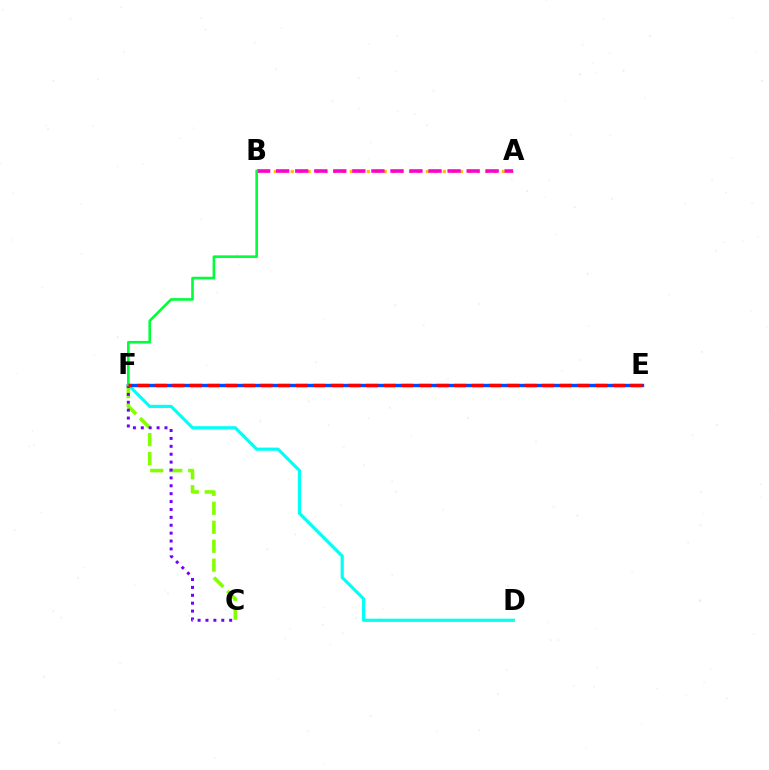{('A', 'B'): [{'color': '#ffbd00', 'line_style': 'dotted', 'thickness': 2.3}, {'color': '#ff00cf', 'line_style': 'dashed', 'thickness': 2.59}], ('D', 'F'): [{'color': '#00fff6', 'line_style': 'solid', 'thickness': 2.28}], ('C', 'F'): [{'color': '#84ff00', 'line_style': 'dashed', 'thickness': 2.58}, {'color': '#7200ff', 'line_style': 'dotted', 'thickness': 2.14}], ('E', 'F'): [{'color': '#004bff', 'line_style': 'solid', 'thickness': 2.43}, {'color': '#ff0000', 'line_style': 'dashed', 'thickness': 2.39}], ('B', 'F'): [{'color': '#00ff39', 'line_style': 'solid', 'thickness': 1.89}]}